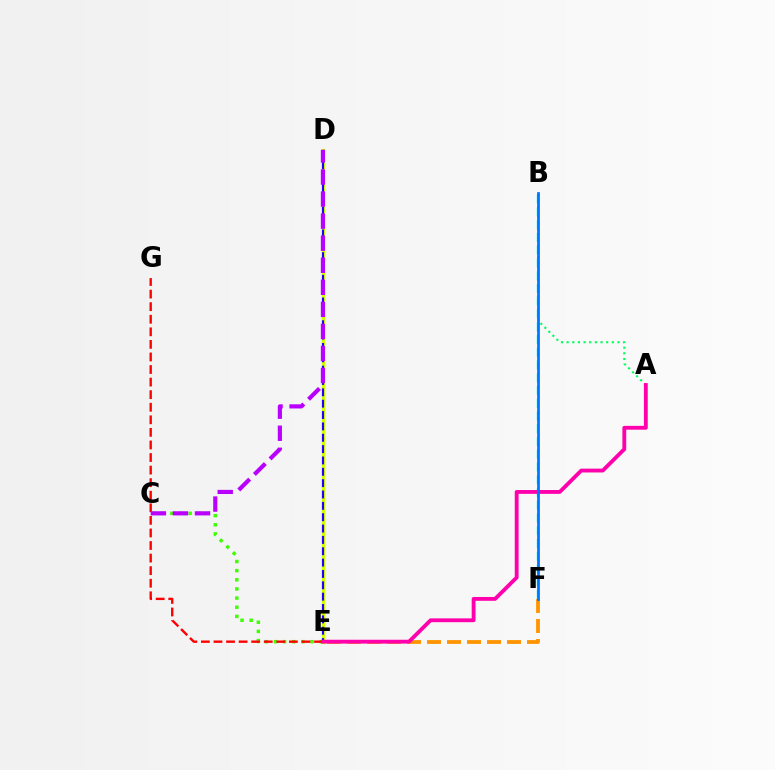{('D', 'E'): [{'color': '#d1ff00', 'line_style': 'solid', 'thickness': 2.36}, {'color': '#2500ff', 'line_style': 'dashed', 'thickness': 1.54}], ('B', 'F'): [{'color': '#00fff6', 'line_style': 'dashed', 'thickness': 1.73}, {'color': '#0074ff', 'line_style': 'solid', 'thickness': 1.95}], ('E', 'F'): [{'color': '#ff9400', 'line_style': 'dashed', 'thickness': 2.72}], ('C', 'E'): [{'color': '#3dff00', 'line_style': 'dotted', 'thickness': 2.48}], ('A', 'B'): [{'color': '#00ff5c', 'line_style': 'dotted', 'thickness': 1.54}], ('E', 'G'): [{'color': '#ff0000', 'line_style': 'dashed', 'thickness': 1.71}], ('A', 'E'): [{'color': '#ff00ac', 'line_style': 'solid', 'thickness': 2.76}], ('C', 'D'): [{'color': '#b900ff', 'line_style': 'dashed', 'thickness': 3.0}]}